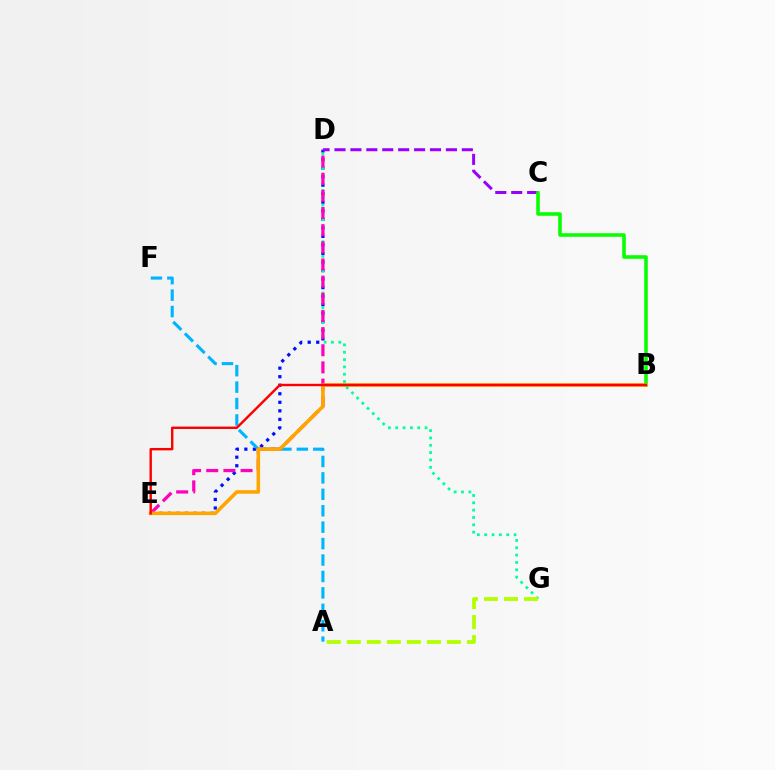{('D', 'E'): [{'color': '#0010ff', 'line_style': 'dotted', 'thickness': 2.32}, {'color': '#ff00bd', 'line_style': 'dashed', 'thickness': 2.33}], ('C', 'D'): [{'color': '#9b00ff', 'line_style': 'dashed', 'thickness': 2.16}], ('A', 'F'): [{'color': '#00b5ff', 'line_style': 'dashed', 'thickness': 2.23}], ('D', 'G'): [{'color': '#00ff9d', 'line_style': 'dotted', 'thickness': 1.99}], ('B', 'C'): [{'color': '#08ff00', 'line_style': 'solid', 'thickness': 2.58}], ('A', 'G'): [{'color': '#b3ff00', 'line_style': 'dashed', 'thickness': 2.72}], ('B', 'E'): [{'color': '#ffa500', 'line_style': 'solid', 'thickness': 2.58}, {'color': '#ff0000', 'line_style': 'solid', 'thickness': 1.73}]}